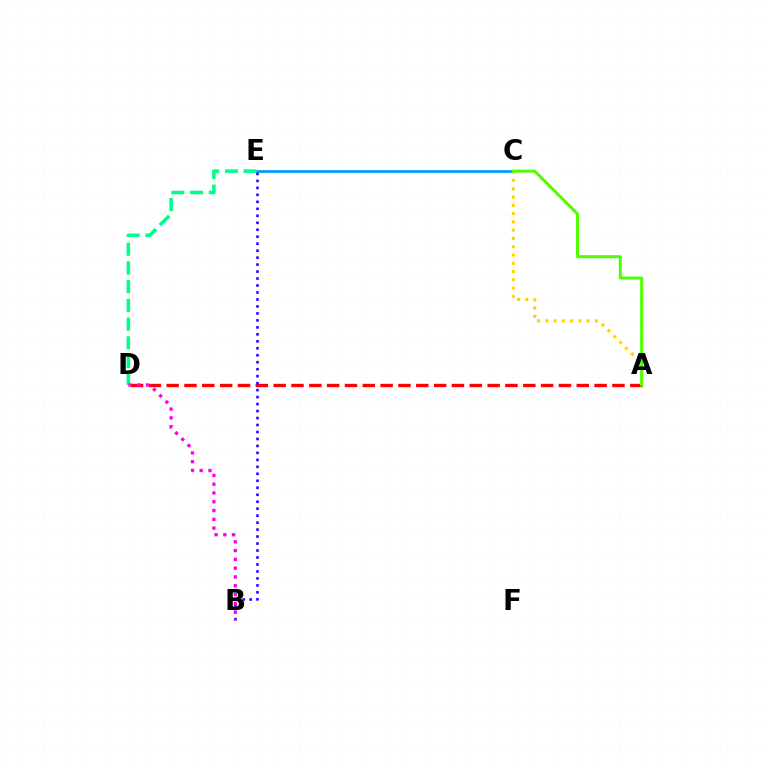{('C', 'E'): [{'color': '#009eff', 'line_style': 'solid', 'thickness': 1.98}], ('D', 'E'): [{'color': '#00ff86', 'line_style': 'dashed', 'thickness': 2.54}], ('A', 'D'): [{'color': '#ff0000', 'line_style': 'dashed', 'thickness': 2.42}], ('B', 'E'): [{'color': '#3700ff', 'line_style': 'dotted', 'thickness': 1.89}], ('A', 'C'): [{'color': '#ffd500', 'line_style': 'dotted', 'thickness': 2.25}, {'color': '#4fff00', 'line_style': 'solid', 'thickness': 2.16}], ('B', 'D'): [{'color': '#ff00ed', 'line_style': 'dotted', 'thickness': 2.39}]}